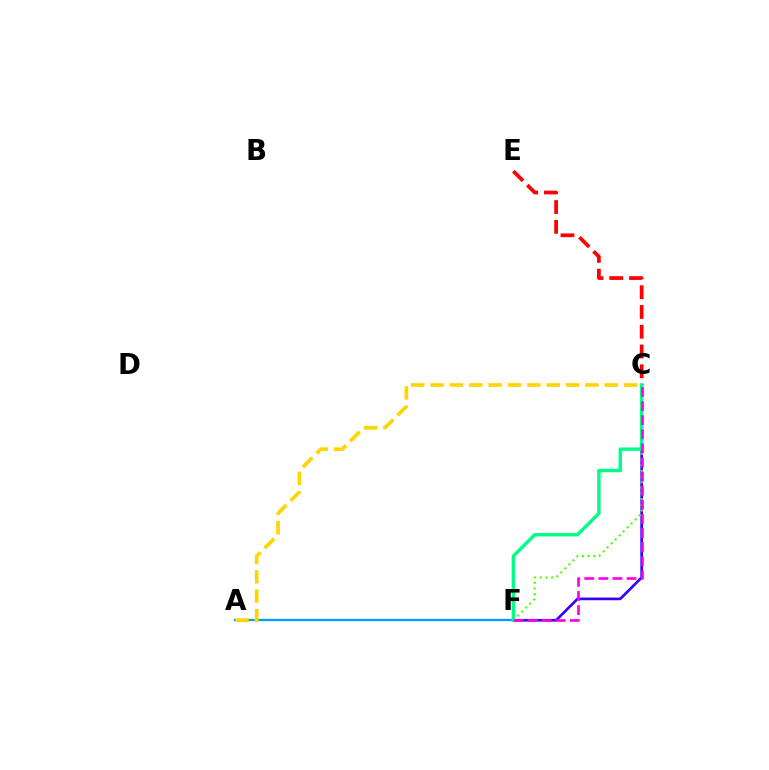{('C', 'F'): [{'color': '#3700ff', 'line_style': 'solid', 'thickness': 1.93}, {'color': '#4fff00', 'line_style': 'dotted', 'thickness': 1.54}, {'color': '#00ff86', 'line_style': 'solid', 'thickness': 2.46}, {'color': '#ff00ed', 'line_style': 'dashed', 'thickness': 1.92}], ('A', 'F'): [{'color': '#009eff', 'line_style': 'solid', 'thickness': 1.66}], ('A', 'C'): [{'color': '#ffd500', 'line_style': 'dashed', 'thickness': 2.63}], ('C', 'E'): [{'color': '#ff0000', 'line_style': 'dashed', 'thickness': 2.69}]}